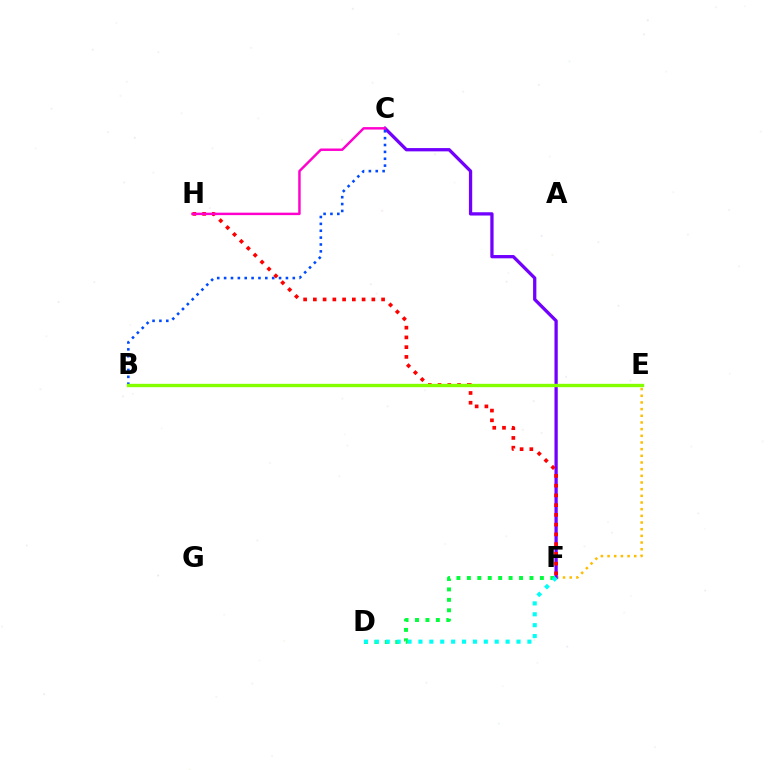{('E', 'F'): [{'color': '#ffbd00', 'line_style': 'dotted', 'thickness': 1.81}], ('C', 'F'): [{'color': '#7200ff', 'line_style': 'solid', 'thickness': 2.36}], ('D', 'F'): [{'color': '#00ff39', 'line_style': 'dotted', 'thickness': 2.83}, {'color': '#00fff6', 'line_style': 'dotted', 'thickness': 2.96}], ('F', 'H'): [{'color': '#ff0000', 'line_style': 'dotted', 'thickness': 2.65}], ('B', 'C'): [{'color': '#004bff', 'line_style': 'dotted', 'thickness': 1.87}], ('B', 'E'): [{'color': '#84ff00', 'line_style': 'solid', 'thickness': 2.42}], ('C', 'H'): [{'color': '#ff00cf', 'line_style': 'solid', 'thickness': 1.76}]}